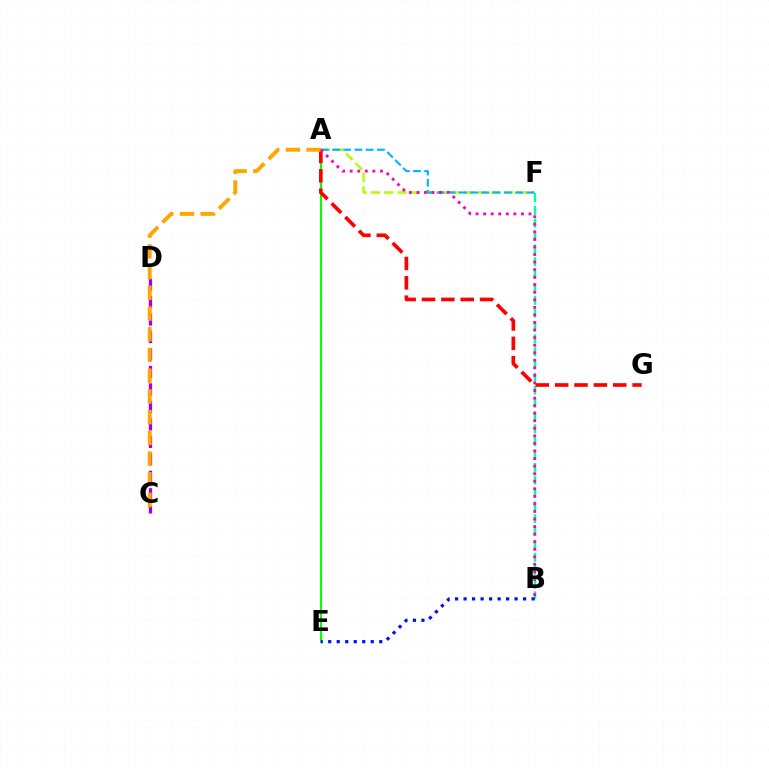{('A', 'F'): [{'color': '#b3ff00', 'line_style': 'dashed', 'thickness': 1.81}, {'color': '#00b5ff', 'line_style': 'dashed', 'thickness': 1.53}], ('A', 'E'): [{'color': '#08ff00', 'line_style': 'solid', 'thickness': 1.52}], ('B', 'F'): [{'color': '#00ff9d', 'line_style': 'dashed', 'thickness': 1.75}], ('C', 'D'): [{'color': '#9b00ff', 'line_style': 'dashed', 'thickness': 2.37}], ('A', 'G'): [{'color': '#ff0000', 'line_style': 'dashed', 'thickness': 2.63}], ('A', 'C'): [{'color': '#ffa500', 'line_style': 'dashed', 'thickness': 2.81}], ('B', 'E'): [{'color': '#0010ff', 'line_style': 'dotted', 'thickness': 2.31}], ('A', 'B'): [{'color': '#ff00bd', 'line_style': 'dotted', 'thickness': 2.05}]}